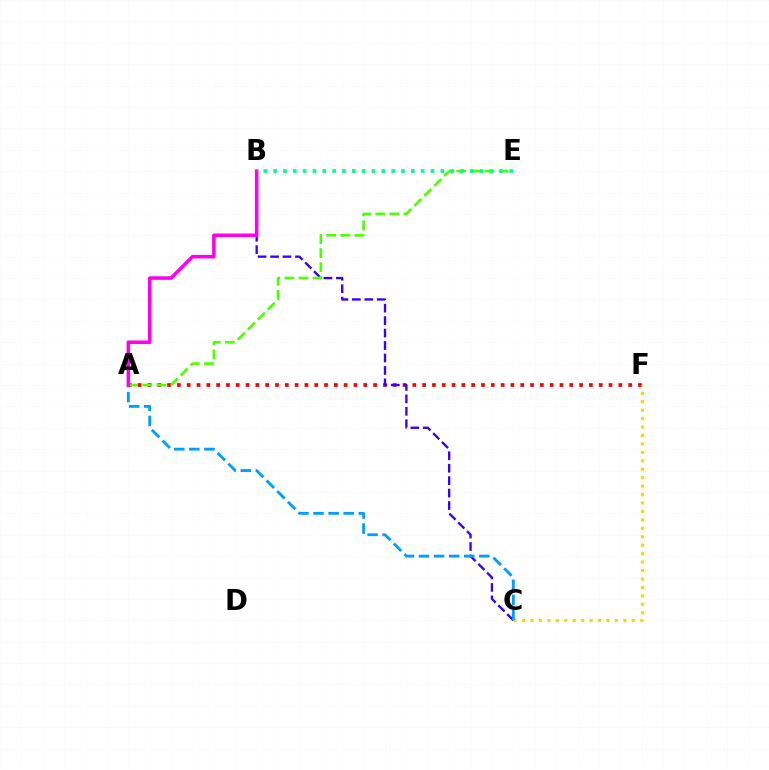{('A', 'F'): [{'color': '#ff0000', 'line_style': 'dotted', 'thickness': 2.67}], ('C', 'F'): [{'color': '#ffd500', 'line_style': 'dotted', 'thickness': 2.29}], ('B', 'C'): [{'color': '#3700ff', 'line_style': 'dashed', 'thickness': 1.69}], ('A', 'E'): [{'color': '#4fff00', 'line_style': 'dashed', 'thickness': 1.91}], ('A', 'C'): [{'color': '#009eff', 'line_style': 'dashed', 'thickness': 2.05}], ('A', 'B'): [{'color': '#ff00ed', 'line_style': 'solid', 'thickness': 2.54}], ('B', 'E'): [{'color': '#00ff86', 'line_style': 'dotted', 'thickness': 2.67}]}